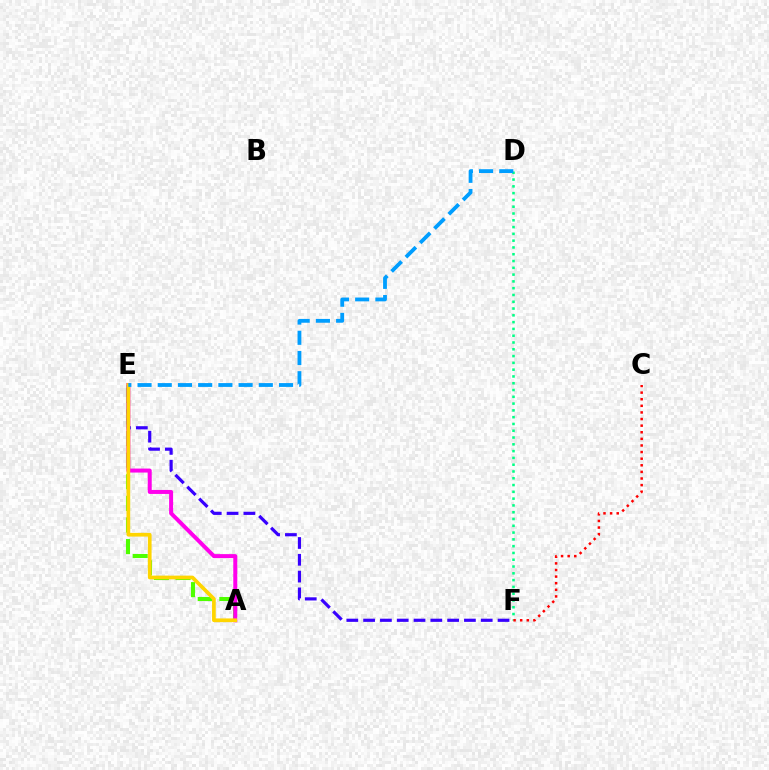{('D', 'F'): [{'color': '#00ff86', 'line_style': 'dotted', 'thickness': 1.84}], ('A', 'E'): [{'color': '#4fff00', 'line_style': 'dashed', 'thickness': 2.94}, {'color': '#ff00ed', 'line_style': 'solid', 'thickness': 2.87}, {'color': '#ffd500', 'line_style': 'solid', 'thickness': 2.67}], ('E', 'F'): [{'color': '#3700ff', 'line_style': 'dashed', 'thickness': 2.28}], ('C', 'F'): [{'color': '#ff0000', 'line_style': 'dotted', 'thickness': 1.8}], ('D', 'E'): [{'color': '#009eff', 'line_style': 'dashed', 'thickness': 2.75}]}